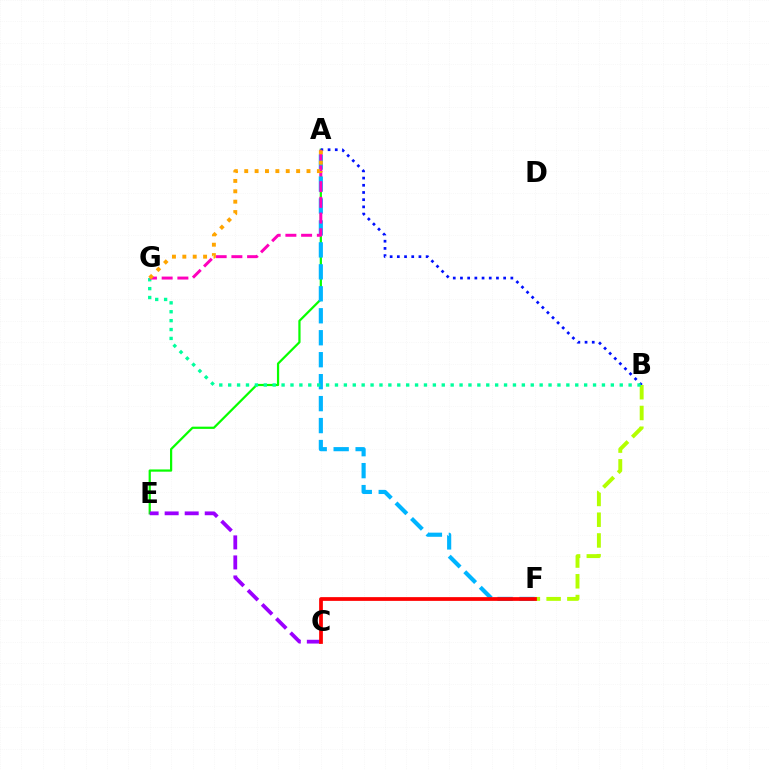{('A', 'E'): [{'color': '#08ff00', 'line_style': 'solid', 'thickness': 1.6}], ('A', 'F'): [{'color': '#00b5ff', 'line_style': 'dashed', 'thickness': 2.98}], ('A', 'B'): [{'color': '#0010ff', 'line_style': 'dotted', 'thickness': 1.96}], ('C', 'E'): [{'color': '#9b00ff', 'line_style': 'dashed', 'thickness': 2.72}], ('B', 'F'): [{'color': '#b3ff00', 'line_style': 'dashed', 'thickness': 2.82}], ('B', 'G'): [{'color': '#00ff9d', 'line_style': 'dotted', 'thickness': 2.42}], ('A', 'G'): [{'color': '#ff00bd', 'line_style': 'dashed', 'thickness': 2.14}, {'color': '#ffa500', 'line_style': 'dotted', 'thickness': 2.82}], ('C', 'F'): [{'color': '#ff0000', 'line_style': 'solid', 'thickness': 2.69}]}